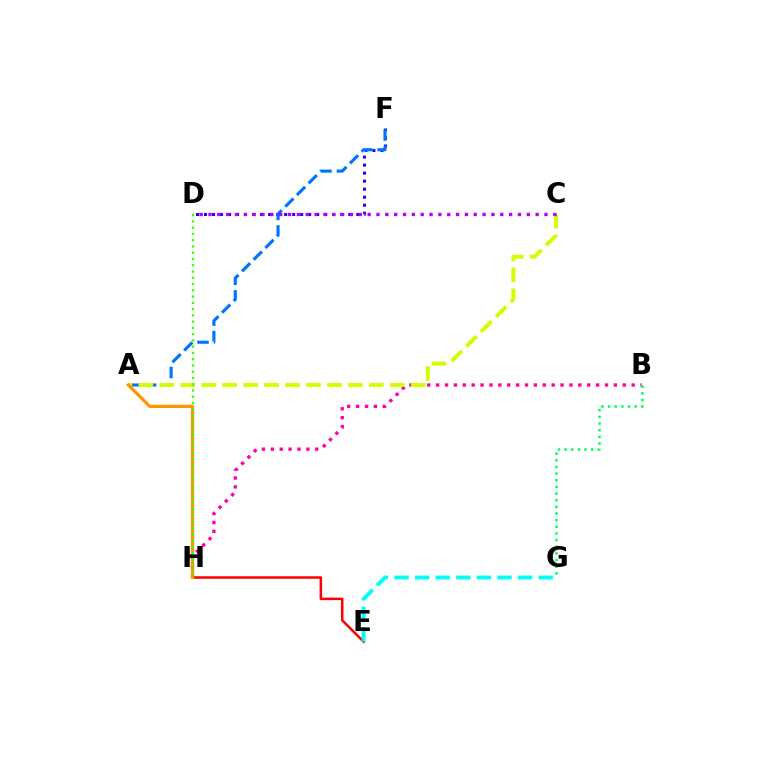{('D', 'F'): [{'color': '#2500ff', 'line_style': 'dotted', 'thickness': 2.18}], ('E', 'H'): [{'color': '#ff0000', 'line_style': 'solid', 'thickness': 1.81}], ('E', 'G'): [{'color': '#00fff6', 'line_style': 'dashed', 'thickness': 2.8}], ('B', 'H'): [{'color': '#ff00ac', 'line_style': 'dotted', 'thickness': 2.41}], ('A', 'F'): [{'color': '#0074ff', 'line_style': 'dashed', 'thickness': 2.25}], ('A', 'C'): [{'color': '#d1ff00', 'line_style': 'dashed', 'thickness': 2.85}], ('B', 'G'): [{'color': '#00ff5c', 'line_style': 'dotted', 'thickness': 1.81}], ('A', 'H'): [{'color': '#ff9400', 'line_style': 'solid', 'thickness': 2.3}], ('C', 'D'): [{'color': '#b900ff', 'line_style': 'dotted', 'thickness': 2.4}], ('D', 'H'): [{'color': '#3dff00', 'line_style': 'dotted', 'thickness': 1.7}]}